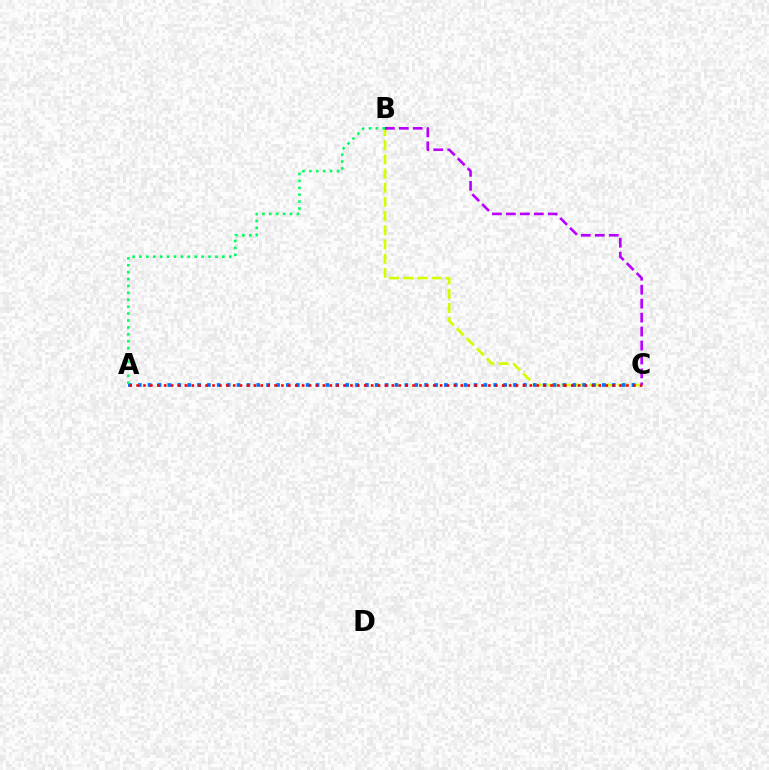{('B', 'C'): [{'color': '#d1ff00', 'line_style': 'dashed', 'thickness': 1.93}, {'color': '#b900ff', 'line_style': 'dashed', 'thickness': 1.9}], ('A', 'C'): [{'color': '#0074ff', 'line_style': 'dotted', 'thickness': 2.68}, {'color': '#ff0000', 'line_style': 'dotted', 'thickness': 1.87}], ('A', 'B'): [{'color': '#00ff5c', 'line_style': 'dotted', 'thickness': 1.88}]}